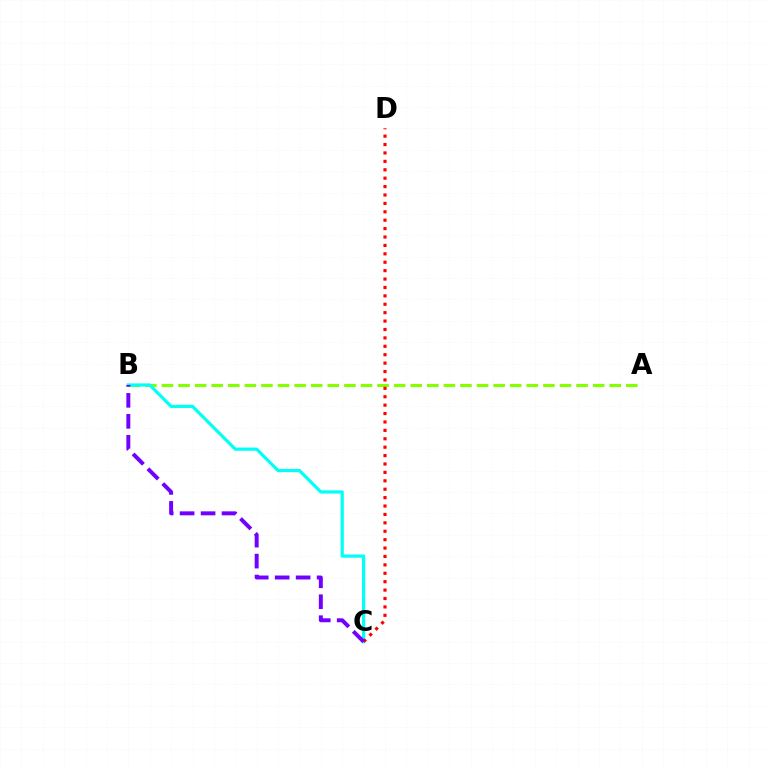{('A', 'B'): [{'color': '#84ff00', 'line_style': 'dashed', 'thickness': 2.25}], ('B', 'C'): [{'color': '#00fff6', 'line_style': 'solid', 'thickness': 2.3}, {'color': '#7200ff', 'line_style': 'dashed', 'thickness': 2.85}], ('C', 'D'): [{'color': '#ff0000', 'line_style': 'dotted', 'thickness': 2.28}]}